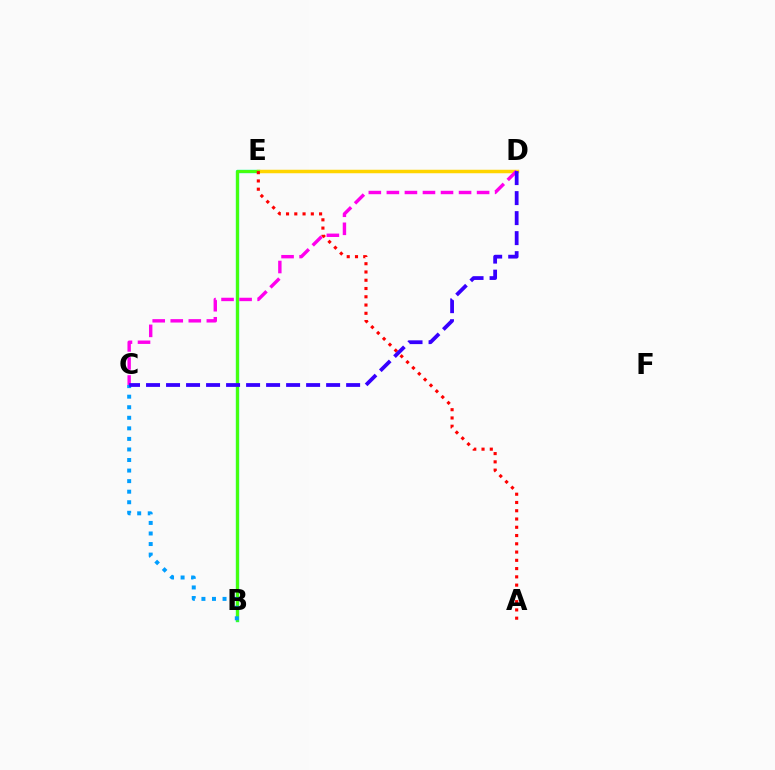{('B', 'E'): [{'color': '#00ff86', 'line_style': 'solid', 'thickness': 2.46}, {'color': '#4fff00', 'line_style': 'solid', 'thickness': 1.87}], ('D', 'E'): [{'color': '#ffd500', 'line_style': 'solid', 'thickness': 2.52}], ('C', 'D'): [{'color': '#ff00ed', 'line_style': 'dashed', 'thickness': 2.45}, {'color': '#3700ff', 'line_style': 'dashed', 'thickness': 2.72}], ('A', 'E'): [{'color': '#ff0000', 'line_style': 'dotted', 'thickness': 2.25}], ('B', 'C'): [{'color': '#009eff', 'line_style': 'dotted', 'thickness': 2.87}]}